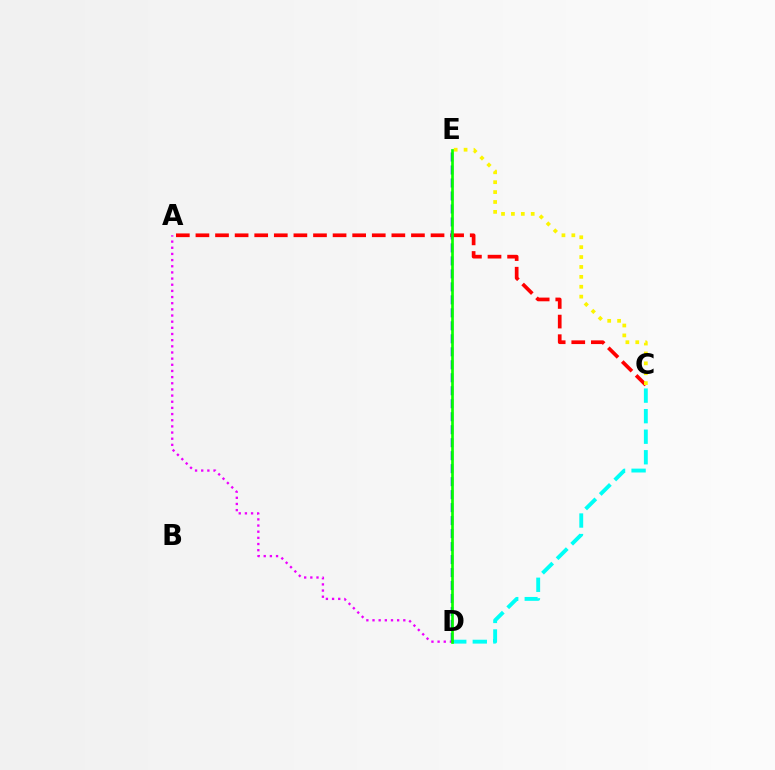{('C', 'D'): [{'color': '#00fff6', 'line_style': 'dashed', 'thickness': 2.79}], ('A', 'C'): [{'color': '#ff0000', 'line_style': 'dashed', 'thickness': 2.66}], ('D', 'E'): [{'color': '#0010ff', 'line_style': 'dashed', 'thickness': 1.76}, {'color': '#08ff00', 'line_style': 'solid', 'thickness': 1.93}], ('C', 'E'): [{'color': '#fcf500', 'line_style': 'dotted', 'thickness': 2.69}], ('A', 'D'): [{'color': '#ee00ff', 'line_style': 'dotted', 'thickness': 1.67}]}